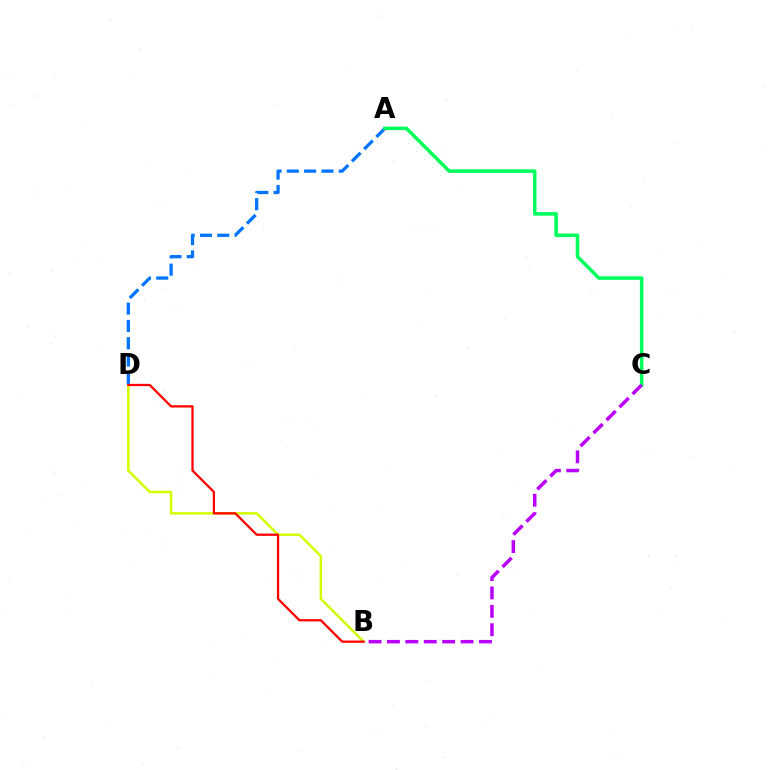{('B', 'D'): [{'color': '#d1ff00', 'line_style': 'solid', 'thickness': 1.78}, {'color': '#ff0000', 'line_style': 'solid', 'thickness': 1.63}], ('A', 'D'): [{'color': '#0074ff', 'line_style': 'dashed', 'thickness': 2.35}], ('A', 'C'): [{'color': '#00ff5c', 'line_style': 'solid', 'thickness': 2.55}], ('B', 'C'): [{'color': '#b900ff', 'line_style': 'dashed', 'thickness': 2.5}]}